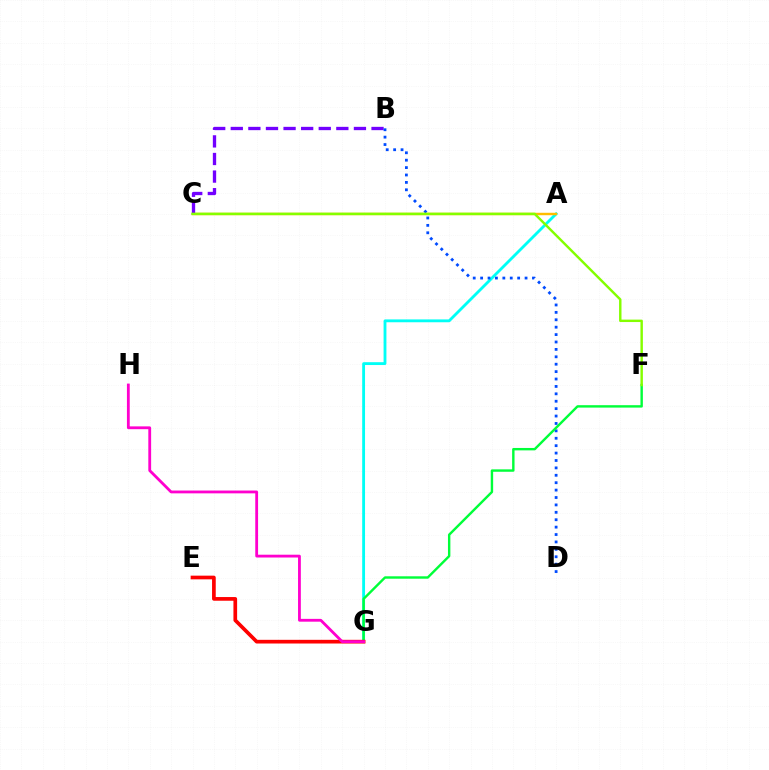{('A', 'G'): [{'color': '#00fff6', 'line_style': 'solid', 'thickness': 2.05}], ('A', 'C'): [{'color': '#ffbd00', 'line_style': 'solid', 'thickness': 1.76}], ('B', 'C'): [{'color': '#7200ff', 'line_style': 'dashed', 'thickness': 2.39}], ('B', 'D'): [{'color': '#004bff', 'line_style': 'dotted', 'thickness': 2.01}], ('F', 'G'): [{'color': '#00ff39', 'line_style': 'solid', 'thickness': 1.74}], ('E', 'G'): [{'color': '#ff0000', 'line_style': 'solid', 'thickness': 2.66}], ('C', 'F'): [{'color': '#84ff00', 'line_style': 'solid', 'thickness': 1.75}], ('G', 'H'): [{'color': '#ff00cf', 'line_style': 'solid', 'thickness': 2.02}]}